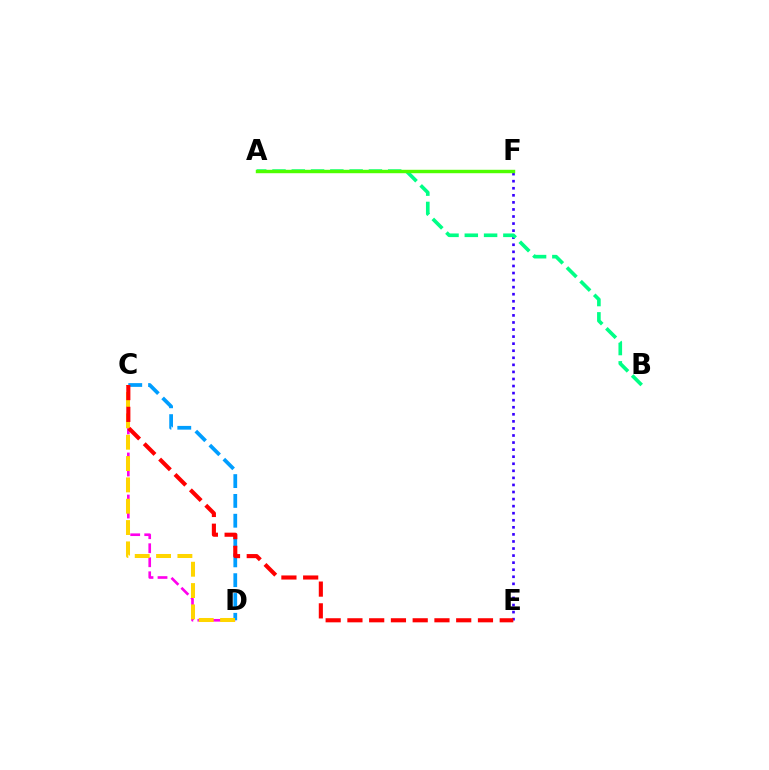{('C', 'D'): [{'color': '#ff00ed', 'line_style': 'dashed', 'thickness': 1.9}, {'color': '#009eff', 'line_style': 'dashed', 'thickness': 2.69}, {'color': '#ffd500', 'line_style': 'dashed', 'thickness': 2.9}], ('E', 'F'): [{'color': '#3700ff', 'line_style': 'dotted', 'thickness': 1.92}], ('A', 'B'): [{'color': '#00ff86', 'line_style': 'dashed', 'thickness': 2.62}], ('A', 'F'): [{'color': '#4fff00', 'line_style': 'solid', 'thickness': 2.47}], ('C', 'E'): [{'color': '#ff0000', 'line_style': 'dashed', 'thickness': 2.96}]}